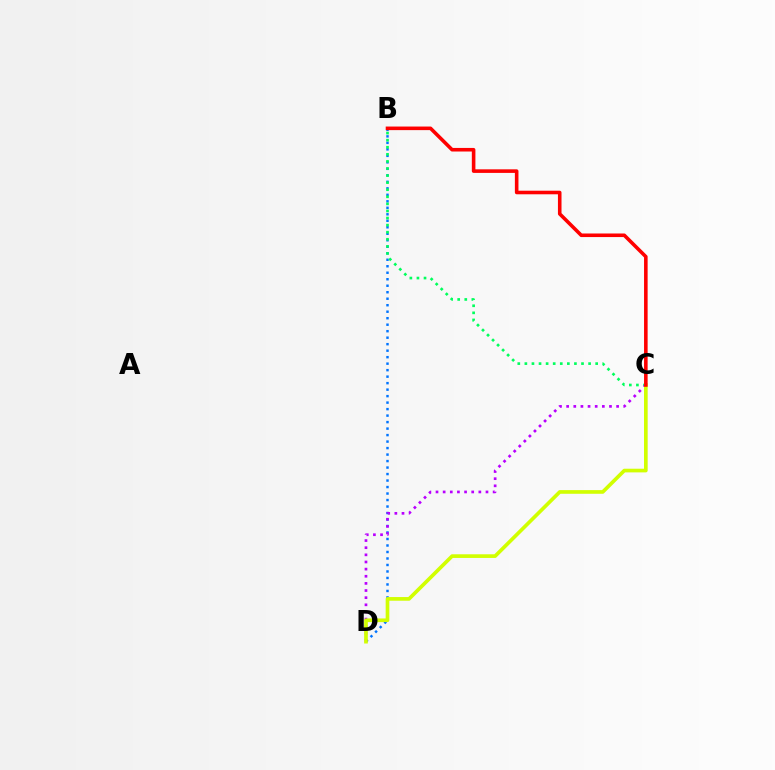{('B', 'D'): [{'color': '#0074ff', 'line_style': 'dotted', 'thickness': 1.76}], ('B', 'C'): [{'color': '#00ff5c', 'line_style': 'dotted', 'thickness': 1.92}, {'color': '#ff0000', 'line_style': 'solid', 'thickness': 2.58}], ('C', 'D'): [{'color': '#b900ff', 'line_style': 'dotted', 'thickness': 1.94}, {'color': '#d1ff00', 'line_style': 'solid', 'thickness': 2.64}]}